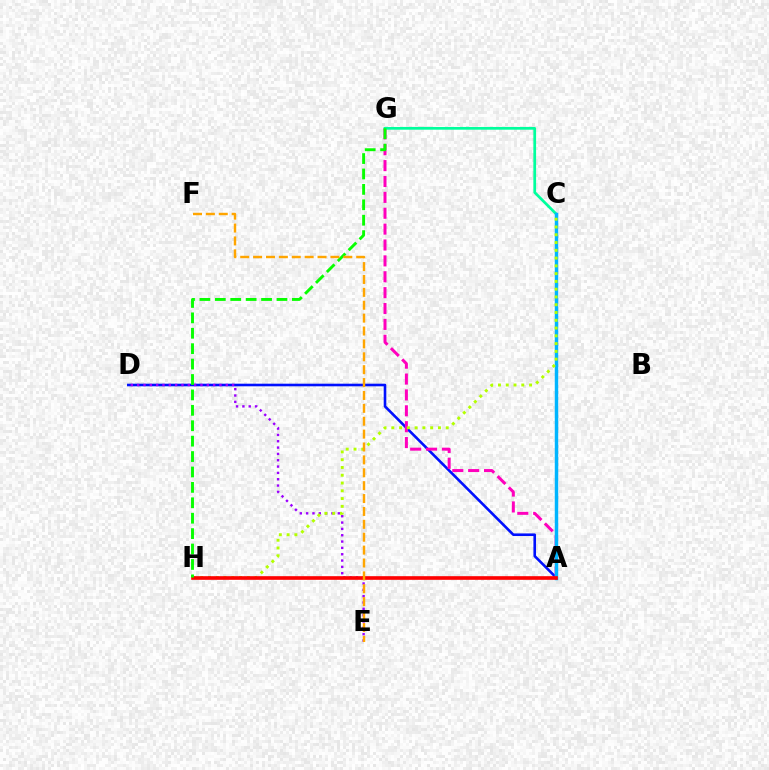{('A', 'D'): [{'color': '#0010ff', 'line_style': 'solid', 'thickness': 1.88}], ('D', 'E'): [{'color': '#9b00ff', 'line_style': 'dotted', 'thickness': 1.72}], ('A', 'G'): [{'color': '#ff00bd', 'line_style': 'dashed', 'thickness': 2.16}], ('C', 'G'): [{'color': '#00ff9d', 'line_style': 'solid', 'thickness': 1.96}], ('A', 'C'): [{'color': '#00b5ff', 'line_style': 'solid', 'thickness': 2.49}], ('C', 'H'): [{'color': '#b3ff00', 'line_style': 'dotted', 'thickness': 2.11}], ('A', 'H'): [{'color': '#ff0000', 'line_style': 'solid', 'thickness': 2.62}], ('G', 'H'): [{'color': '#08ff00', 'line_style': 'dashed', 'thickness': 2.09}], ('E', 'F'): [{'color': '#ffa500', 'line_style': 'dashed', 'thickness': 1.75}]}